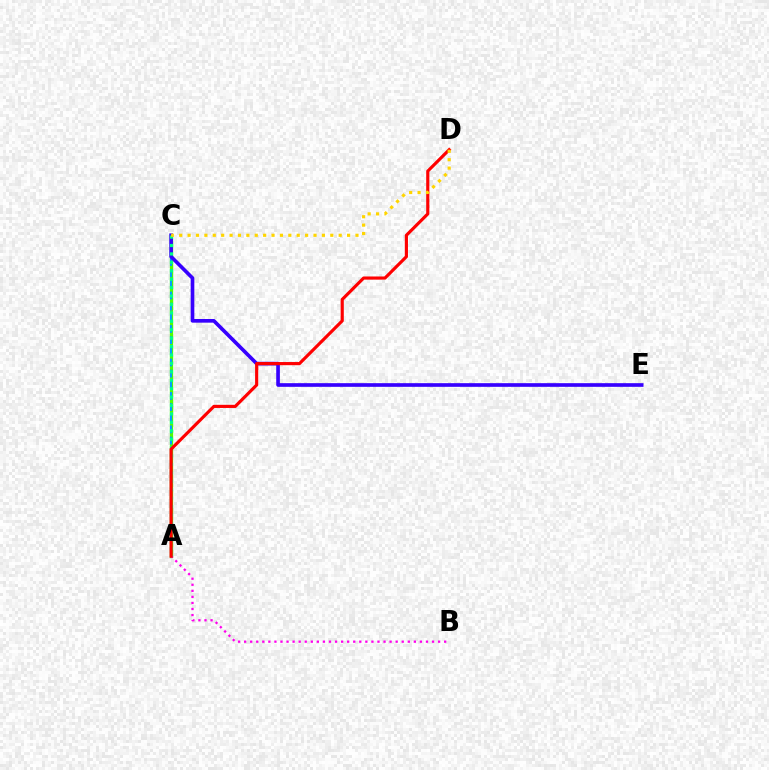{('A', 'C'): [{'color': '#4fff00', 'line_style': 'solid', 'thickness': 2.37}, {'color': '#009eff', 'line_style': 'dashed', 'thickness': 1.52}, {'color': '#00ff86', 'line_style': 'dotted', 'thickness': 2.29}], ('A', 'B'): [{'color': '#ff00ed', 'line_style': 'dotted', 'thickness': 1.65}], ('C', 'E'): [{'color': '#3700ff', 'line_style': 'solid', 'thickness': 2.63}], ('A', 'D'): [{'color': '#ff0000', 'line_style': 'solid', 'thickness': 2.27}], ('C', 'D'): [{'color': '#ffd500', 'line_style': 'dotted', 'thickness': 2.28}]}